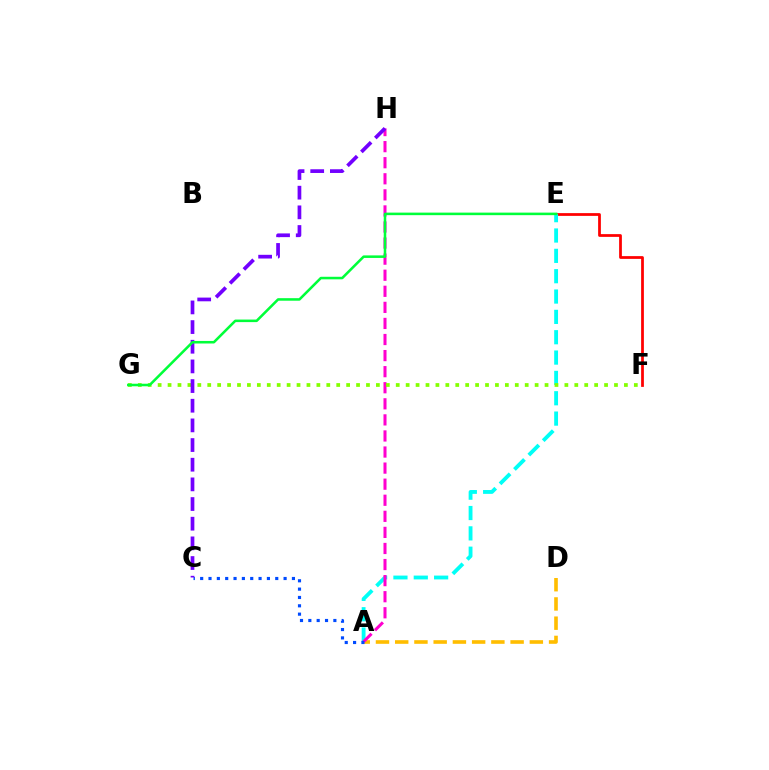{('E', 'F'): [{'color': '#ff0000', 'line_style': 'solid', 'thickness': 1.98}], ('A', 'E'): [{'color': '#00fff6', 'line_style': 'dashed', 'thickness': 2.76}], ('A', 'D'): [{'color': '#ffbd00', 'line_style': 'dashed', 'thickness': 2.61}], ('A', 'H'): [{'color': '#ff00cf', 'line_style': 'dashed', 'thickness': 2.18}], ('A', 'C'): [{'color': '#004bff', 'line_style': 'dotted', 'thickness': 2.27}], ('F', 'G'): [{'color': '#84ff00', 'line_style': 'dotted', 'thickness': 2.7}], ('C', 'H'): [{'color': '#7200ff', 'line_style': 'dashed', 'thickness': 2.67}], ('E', 'G'): [{'color': '#00ff39', 'line_style': 'solid', 'thickness': 1.84}]}